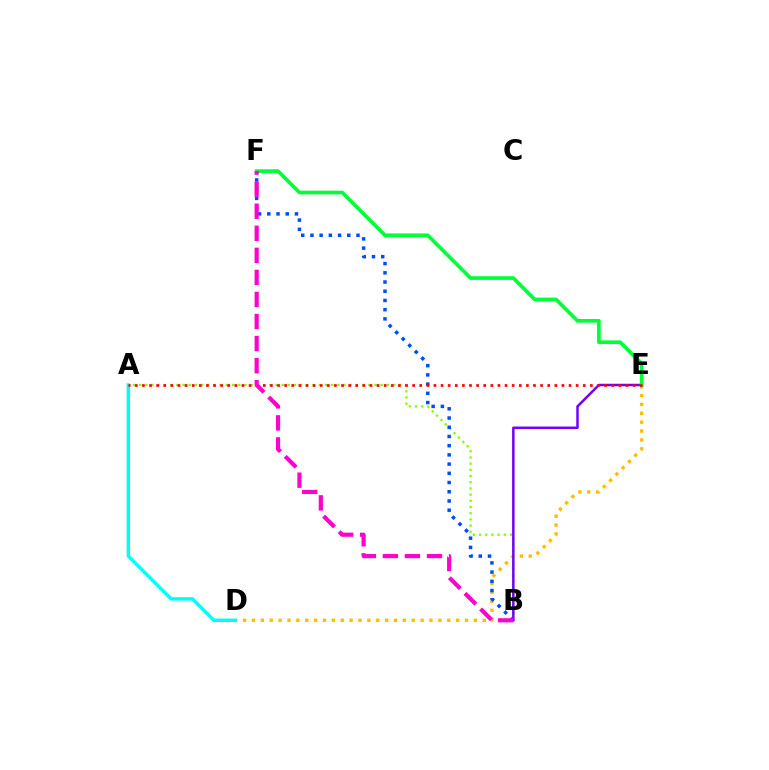{('A', 'B'): [{'color': '#84ff00', 'line_style': 'dotted', 'thickness': 1.68}], ('D', 'E'): [{'color': '#ffbd00', 'line_style': 'dotted', 'thickness': 2.41}], ('B', 'E'): [{'color': '#7200ff', 'line_style': 'solid', 'thickness': 1.79}], ('B', 'F'): [{'color': '#004bff', 'line_style': 'dotted', 'thickness': 2.5}, {'color': '#ff00cf', 'line_style': 'dashed', 'thickness': 3.0}], ('A', 'D'): [{'color': '#00fff6', 'line_style': 'solid', 'thickness': 2.45}], ('E', 'F'): [{'color': '#00ff39', 'line_style': 'solid', 'thickness': 2.65}], ('A', 'E'): [{'color': '#ff0000', 'line_style': 'dotted', 'thickness': 1.93}]}